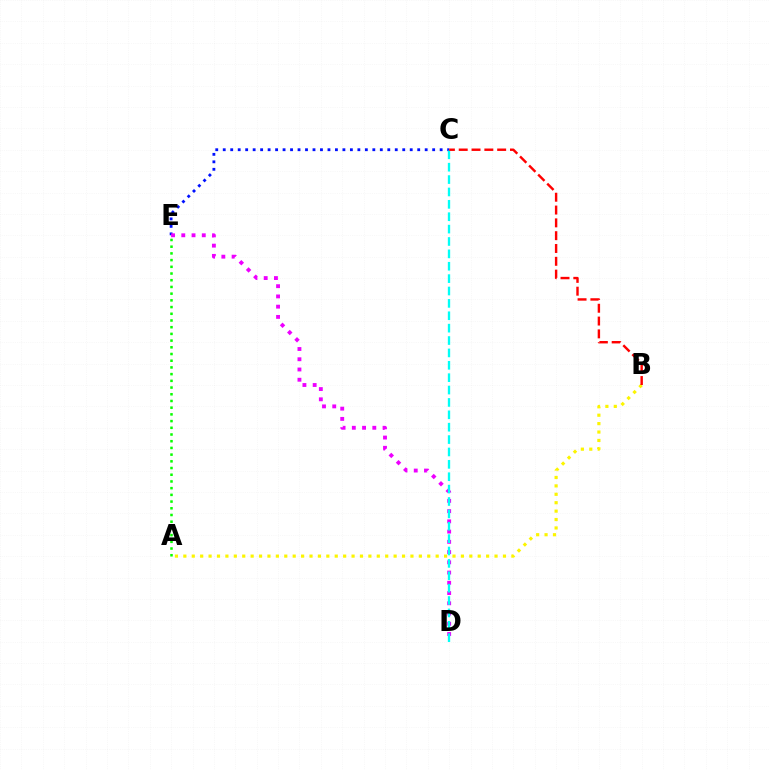{('C', 'E'): [{'color': '#0010ff', 'line_style': 'dotted', 'thickness': 2.03}], ('D', 'E'): [{'color': '#ee00ff', 'line_style': 'dotted', 'thickness': 2.78}], ('A', 'B'): [{'color': '#fcf500', 'line_style': 'dotted', 'thickness': 2.29}], ('C', 'D'): [{'color': '#00fff6', 'line_style': 'dashed', 'thickness': 1.68}], ('A', 'E'): [{'color': '#08ff00', 'line_style': 'dotted', 'thickness': 1.82}], ('B', 'C'): [{'color': '#ff0000', 'line_style': 'dashed', 'thickness': 1.74}]}